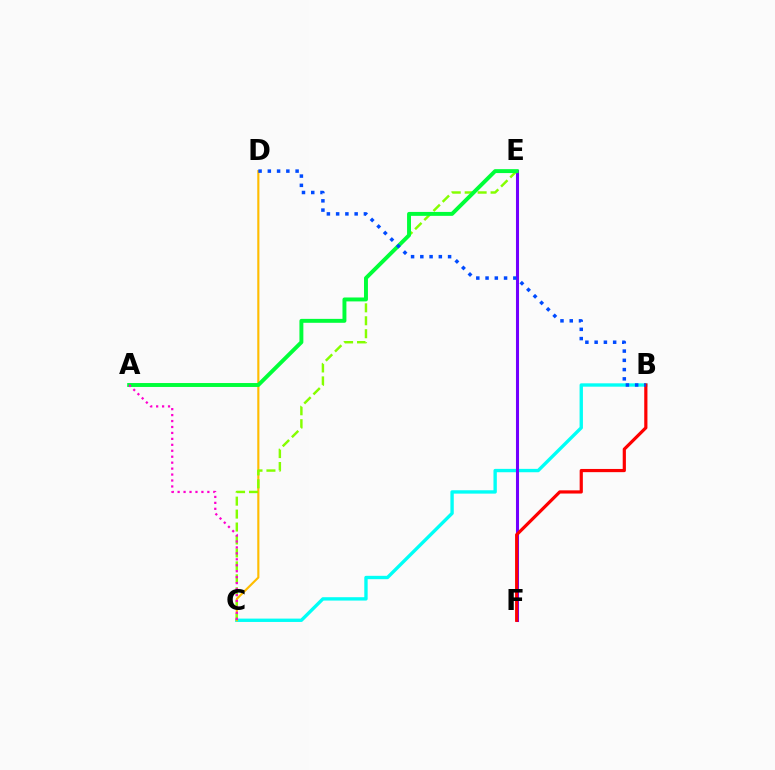{('B', 'C'): [{'color': '#00fff6', 'line_style': 'solid', 'thickness': 2.42}], ('E', 'F'): [{'color': '#7200ff', 'line_style': 'solid', 'thickness': 2.2}], ('C', 'D'): [{'color': '#ffbd00', 'line_style': 'solid', 'thickness': 1.54}], ('C', 'E'): [{'color': '#84ff00', 'line_style': 'dashed', 'thickness': 1.76}], ('A', 'E'): [{'color': '#00ff39', 'line_style': 'solid', 'thickness': 2.83}], ('A', 'C'): [{'color': '#ff00cf', 'line_style': 'dotted', 'thickness': 1.62}], ('B', 'F'): [{'color': '#ff0000', 'line_style': 'solid', 'thickness': 2.3}], ('B', 'D'): [{'color': '#004bff', 'line_style': 'dotted', 'thickness': 2.52}]}